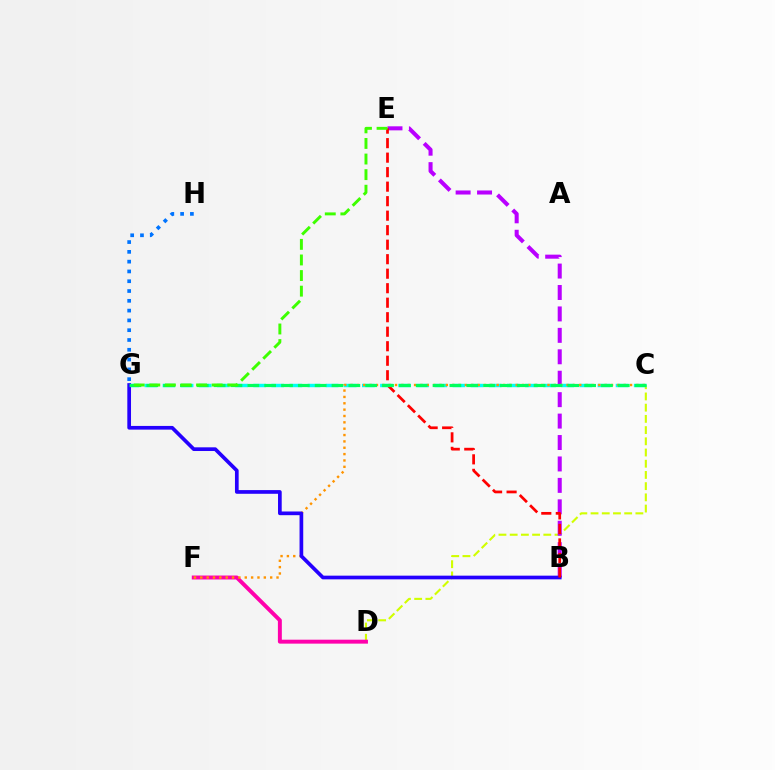{('C', 'D'): [{'color': '#d1ff00', 'line_style': 'dashed', 'thickness': 1.52}], ('B', 'E'): [{'color': '#b900ff', 'line_style': 'dashed', 'thickness': 2.91}, {'color': '#ff0000', 'line_style': 'dashed', 'thickness': 1.97}], ('D', 'F'): [{'color': '#ff00ac', 'line_style': 'solid', 'thickness': 2.84}], ('C', 'G'): [{'color': '#00fff6', 'line_style': 'dashed', 'thickness': 2.46}, {'color': '#00ff5c', 'line_style': 'dashed', 'thickness': 2.29}], ('C', 'F'): [{'color': '#ff9400', 'line_style': 'dotted', 'thickness': 1.73}], ('B', 'G'): [{'color': '#2500ff', 'line_style': 'solid', 'thickness': 2.66}], ('G', 'H'): [{'color': '#0074ff', 'line_style': 'dotted', 'thickness': 2.66}], ('E', 'G'): [{'color': '#3dff00', 'line_style': 'dashed', 'thickness': 2.12}]}